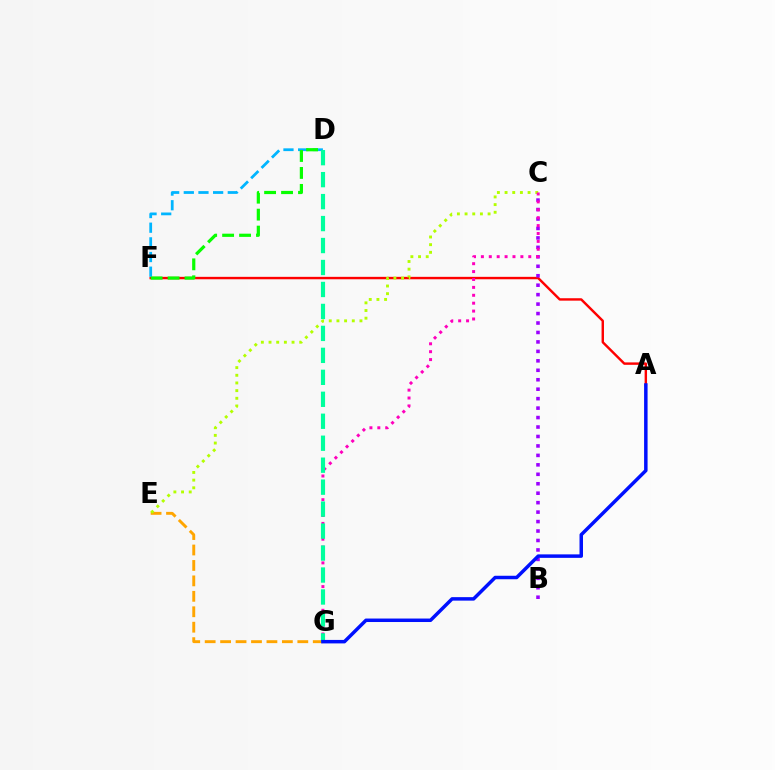{('A', 'F'): [{'color': '#ff0000', 'line_style': 'solid', 'thickness': 1.74}], ('B', 'C'): [{'color': '#9b00ff', 'line_style': 'dotted', 'thickness': 2.57}], ('E', 'G'): [{'color': '#ffa500', 'line_style': 'dashed', 'thickness': 2.1}], ('D', 'F'): [{'color': '#00b5ff', 'line_style': 'dashed', 'thickness': 1.99}, {'color': '#08ff00', 'line_style': 'dashed', 'thickness': 2.3}], ('C', 'E'): [{'color': '#b3ff00', 'line_style': 'dotted', 'thickness': 2.08}], ('C', 'G'): [{'color': '#ff00bd', 'line_style': 'dotted', 'thickness': 2.15}], ('D', 'G'): [{'color': '#00ff9d', 'line_style': 'dashed', 'thickness': 2.98}], ('A', 'G'): [{'color': '#0010ff', 'line_style': 'solid', 'thickness': 2.51}]}